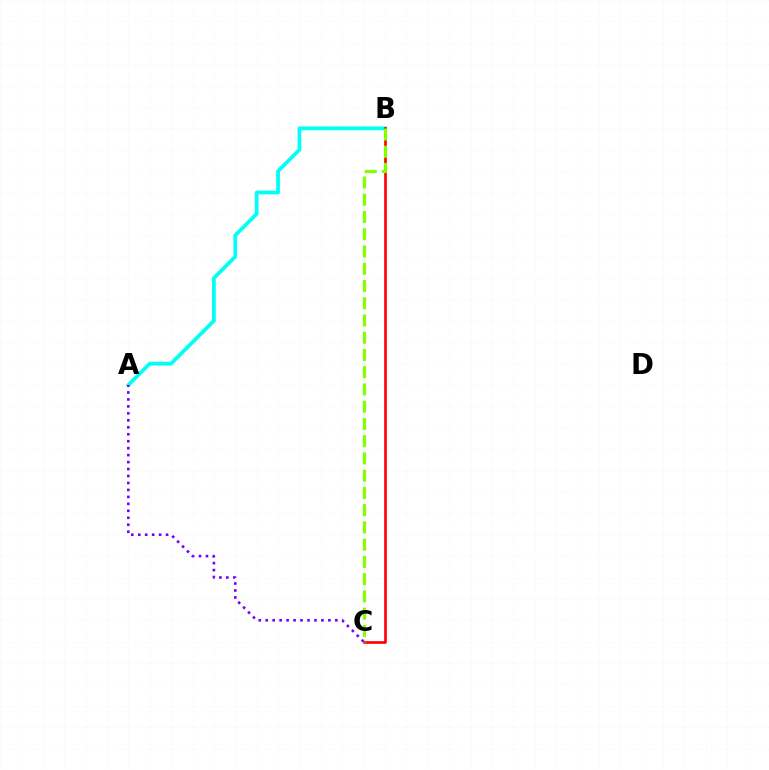{('A', 'B'): [{'color': '#00fff6', 'line_style': 'solid', 'thickness': 2.7}], ('B', 'C'): [{'color': '#ff0000', 'line_style': 'solid', 'thickness': 1.91}, {'color': '#84ff00', 'line_style': 'dashed', 'thickness': 2.34}], ('A', 'C'): [{'color': '#7200ff', 'line_style': 'dotted', 'thickness': 1.89}]}